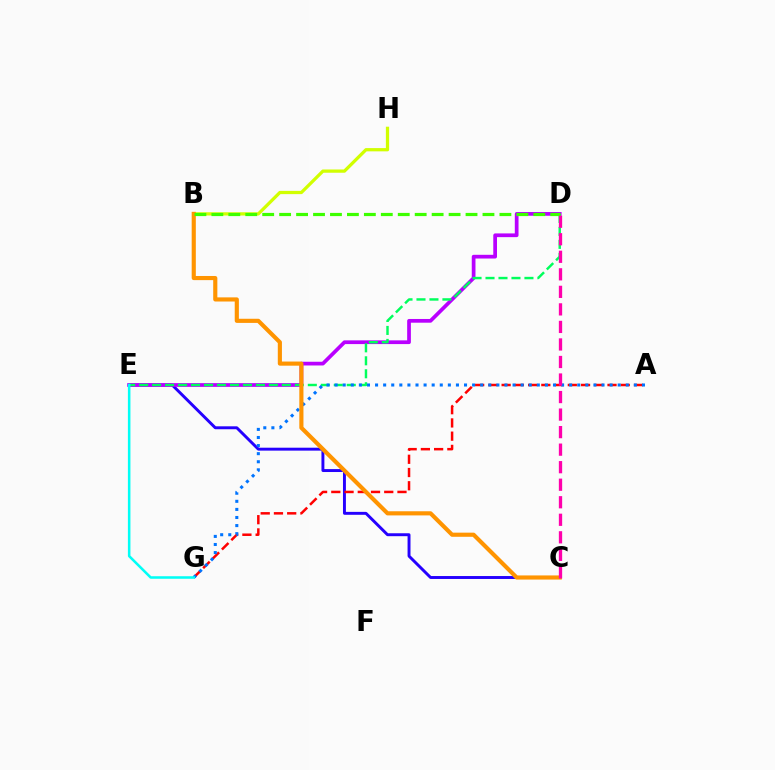{('B', 'H'): [{'color': '#d1ff00', 'line_style': 'solid', 'thickness': 2.34}], ('C', 'E'): [{'color': '#2500ff', 'line_style': 'solid', 'thickness': 2.11}], ('D', 'E'): [{'color': '#b900ff', 'line_style': 'solid', 'thickness': 2.68}, {'color': '#00ff5c', 'line_style': 'dashed', 'thickness': 1.76}], ('A', 'G'): [{'color': '#ff0000', 'line_style': 'dashed', 'thickness': 1.8}, {'color': '#0074ff', 'line_style': 'dotted', 'thickness': 2.2}], ('B', 'C'): [{'color': '#ff9400', 'line_style': 'solid', 'thickness': 2.98}], ('B', 'D'): [{'color': '#3dff00', 'line_style': 'dashed', 'thickness': 2.3}], ('C', 'D'): [{'color': '#ff00ac', 'line_style': 'dashed', 'thickness': 2.38}], ('E', 'G'): [{'color': '#00fff6', 'line_style': 'solid', 'thickness': 1.83}]}